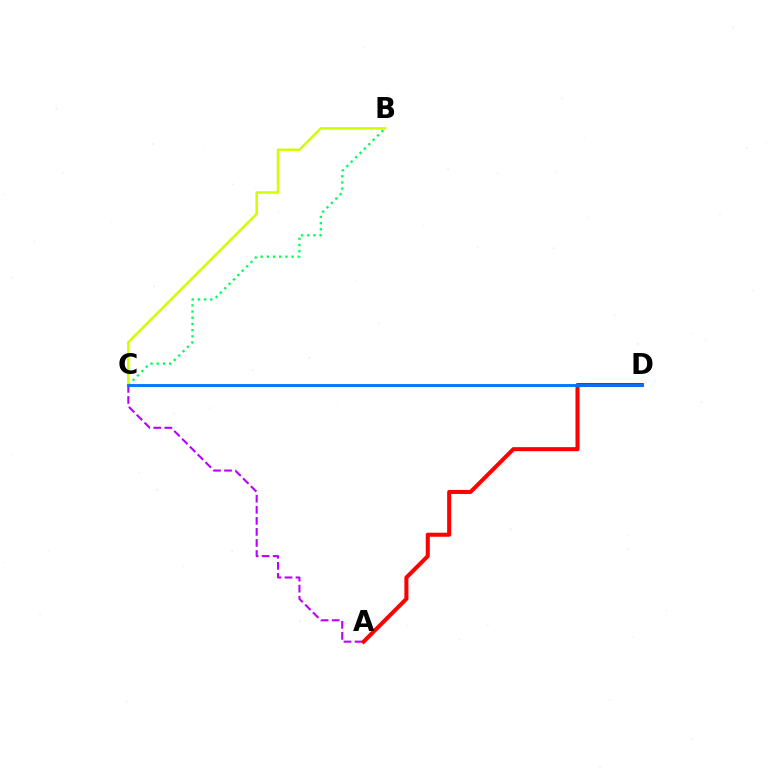{('A', 'C'): [{'color': '#b900ff', 'line_style': 'dashed', 'thickness': 1.5}], ('A', 'D'): [{'color': '#ff0000', 'line_style': 'solid', 'thickness': 2.91}], ('B', 'C'): [{'color': '#00ff5c', 'line_style': 'dotted', 'thickness': 1.68}, {'color': '#d1ff00', 'line_style': 'solid', 'thickness': 1.81}], ('C', 'D'): [{'color': '#0074ff', 'line_style': 'solid', 'thickness': 2.06}]}